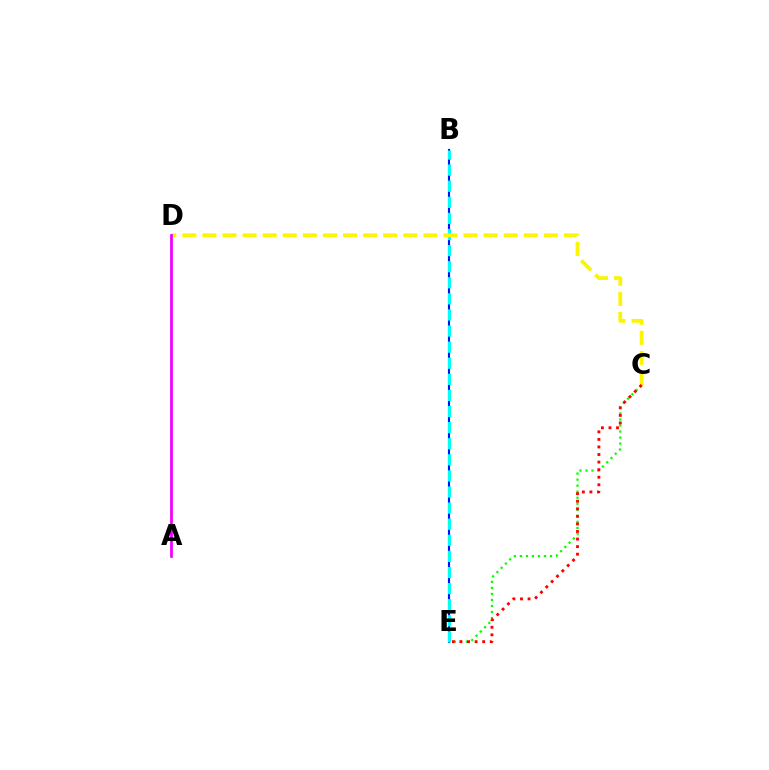{('C', 'E'): [{'color': '#08ff00', 'line_style': 'dotted', 'thickness': 1.64}, {'color': '#ff0000', 'line_style': 'dotted', 'thickness': 2.06}], ('B', 'E'): [{'color': '#0010ff', 'line_style': 'solid', 'thickness': 1.52}, {'color': '#00fff6', 'line_style': 'dashed', 'thickness': 2.19}], ('C', 'D'): [{'color': '#fcf500', 'line_style': 'dashed', 'thickness': 2.73}], ('A', 'D'): [{'color': '#ee00ff', 'line_style': 'solid', 'thickness': 1.97}]}